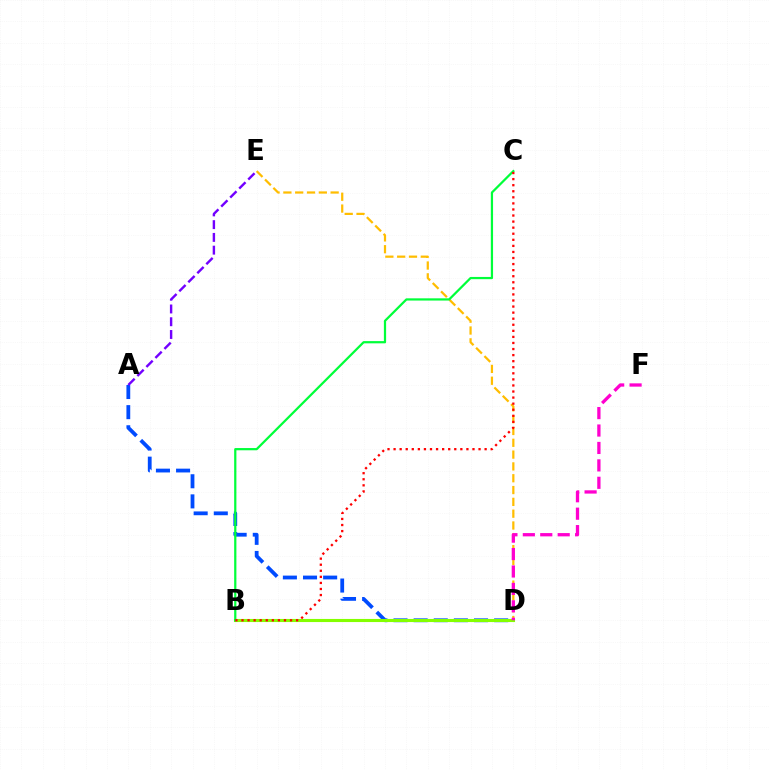{('D', 'E'): [{'color': '#ffbd00', 'line_style': 'dashed', 'thickness': 1.61}], ('A', 'D'): [{'color': '#004bff', 'line_style': 'dashed', 'thickness': 2.73}], ('B', 'D'): [{'color': '#00fff6', 'line_style': 'dotted', 'thickness': 1.98}, {'color': '#84ff00', 'line_style': 'solid', 'thickness': 2.24}], ('B', 'C'): [{'color': '#00ff39', 'line_style': 'solid', 'thickness': 1.61}, {'color': '#ff0000', 'line_style': 'dotted', 'thickness': 1.65}], ('D', 'F'): [{'color': '#ff00cf', 'line_style': 'dashed', 'thickness': 2.37}], ('A', 'E'): [{'color': '#7200ff', 'line_style': 'dashed', 'thickness': 1.73}]}